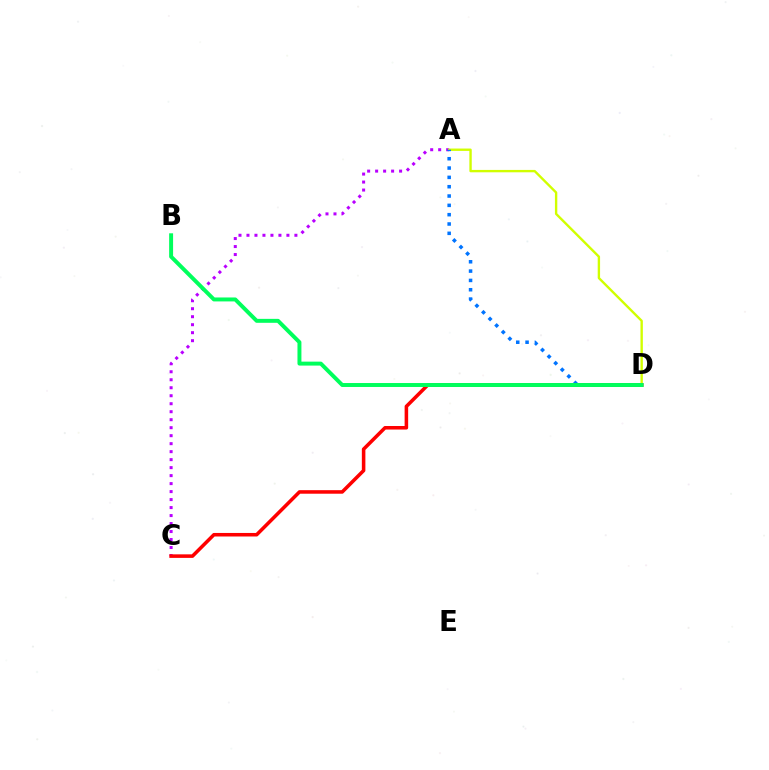{('A', 'C'): [{'color': '#b900ff', 'line_style': 'dotted', 'thickness': 2.17}], ('A', 'D'): [{'color': '#d1ff00', 'line_style': 'solid', 'thickness': 1.71}, {'color': '#0074ff', 'line_style': 'dotted', 'thickness': 2.53}], ('C', 'D'): [{'color': '#ff0000', 'line_style': 'solid', 'thickness': 2.55}], ('B', 'D'): [{'color': '#00ff5c', 'line_style': 'solid', 'thickness': 2.84}]}